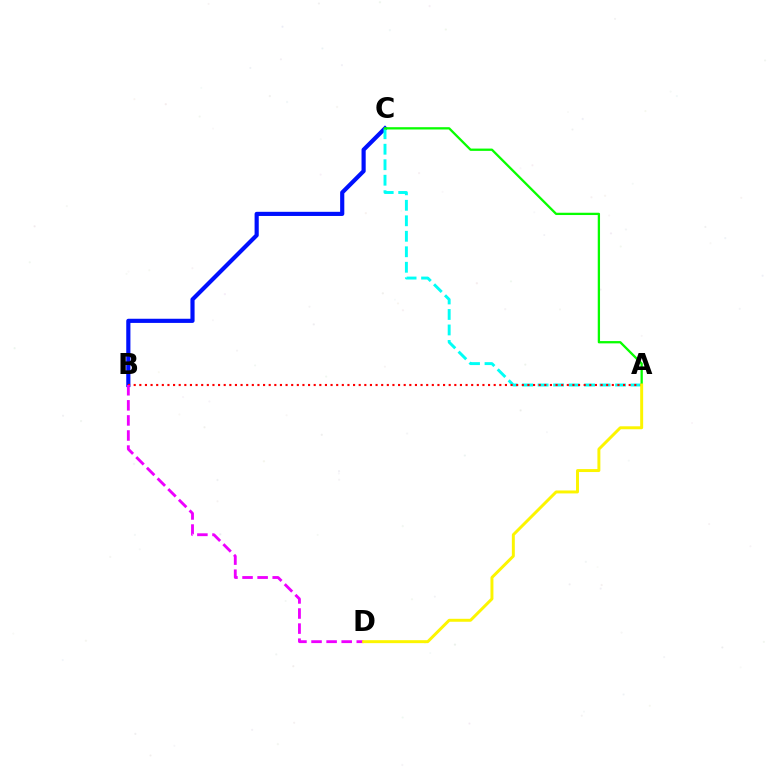{('B', 'C'): [{'color': '#0010ff', 'line_style': 'solid', 'thickness': 2.99}], ('A', 'C'): [{'color': '#00fff6', 'line_style': 'dashed', 'thickness': 2.1}, {'color': '#08ff00', 'line_style': 'solid', 'thickness': 1.65}], ('A', 'B'): [{'color': '#ff0000', 'line_style': 'dotted', 'thickness': 1.53}], ('B', 'D'): [{'color': '#ee00ff', 'line_style': 'dashed', 'thickness': 2.05}], ('A', 'D'): [{'color': '#fcf500', 'line_style': 'solid', 'thickness': 2.13}]}